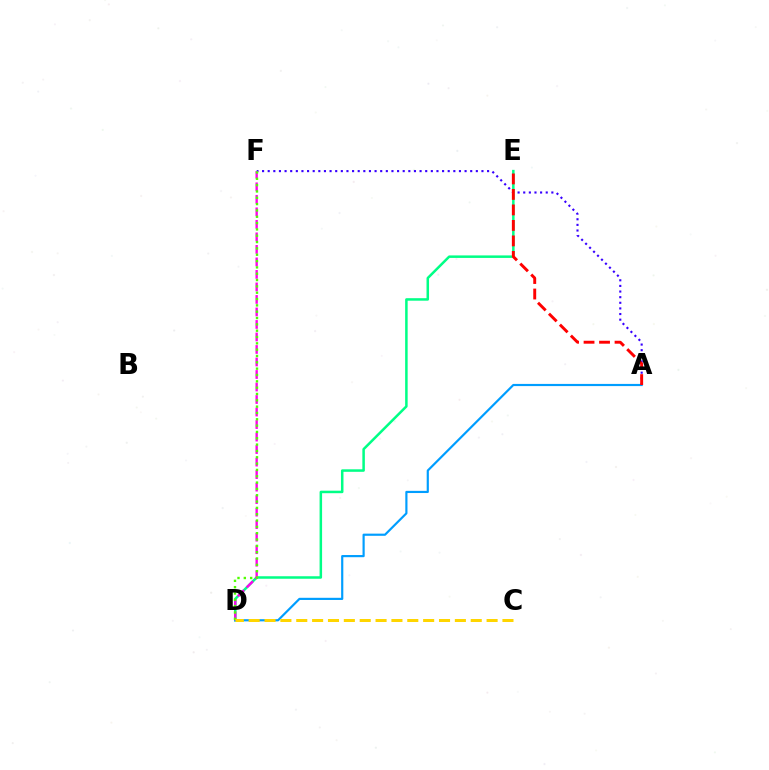{('D', 'E'): [{'color': '#00ff86', 'line_style': 'solid', 'thickness': 1.81}], ('A', 'F'): [{'color': '#3700ff', 'line_style': 'dotted', 'thickness': 1.53}], ('A', 'D'): [{'color': '#009eff', 'line_style': 'solid', 'thickness': 1.57}], ('D', 'F'): [{'color': '#ff00ed', 'line_style': 'dashed', 'thickness': 1.7}, {'color': '#4fff00', 'line_style': 'dotted', 'thickness': 1.72}], ('A', 'E'): [{'color': '#ff0000', 'line_style': 'dashed', 'thickness': 2.1}], ('C', 'D'): [{'color': '#ffd500', 'line_style': 'dashed', 'thickness': 2.15}]}